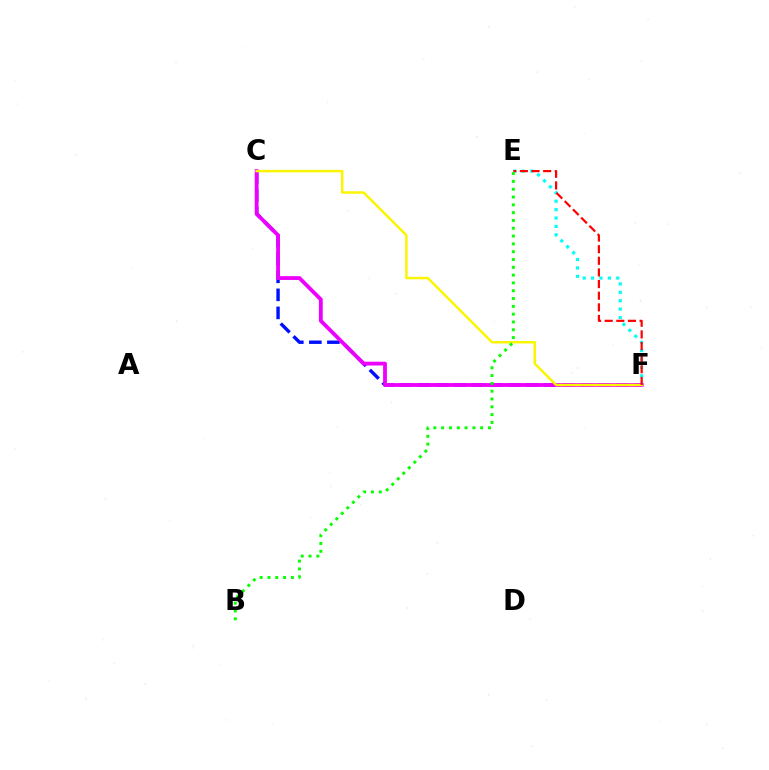{('E', 'F'): [{'color': '#00fff6', 'line_style': 'dotted', 'thickness': 2.28}, {'color': '#ff0000', 'line_style': 'dashed', 'thickness': 1.58}], ('C', 'F'): [{'color': '#0010ff', 'line_style': 'dashed', 'thickness': 2.45}, {'color': '#ee00ff', 'line_style': 'solid', 'thickness': 2.74}, {'color': '#fcf500', 'line_style': 'solid', 'thickness': 1.78}], ('B', 'E'): [{'color': '#08ff00', 'line_style': 'dotted', 'thickness': 2.12}]}